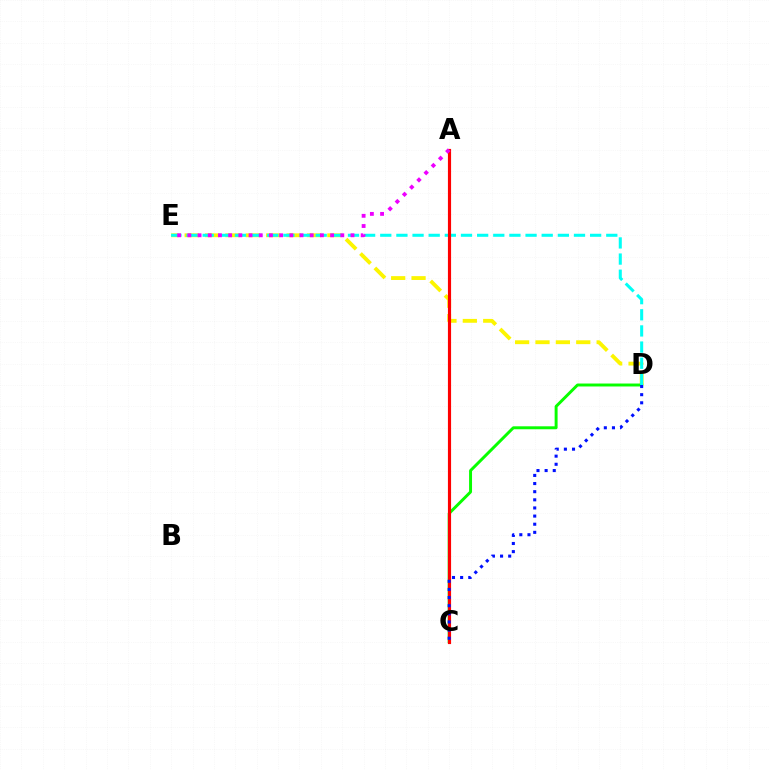{('D', 'E'): [{'color': '#fcf500', 'line_style': 'dashed', 'thickness': 2.77}, {'color': '#00fff6', 'line_style': 'dashed', 'thickness': 2.19}], ('C', 'D'): [{'color': '#08ff00', 'line_style': 'solid', 'thickness': 2.13}, {'color': '#0010ff', 'line_style': 'dotted', 'thickness': 2.21}], ('A', 'C'): [{'color': '#ff0000', 'line_style': 'solid', 'thickness': 2.27}], ('A', 'E'): [{'color': '#ee00ff', 'line_style': 'dotted', 'thickness': 2.77}]}